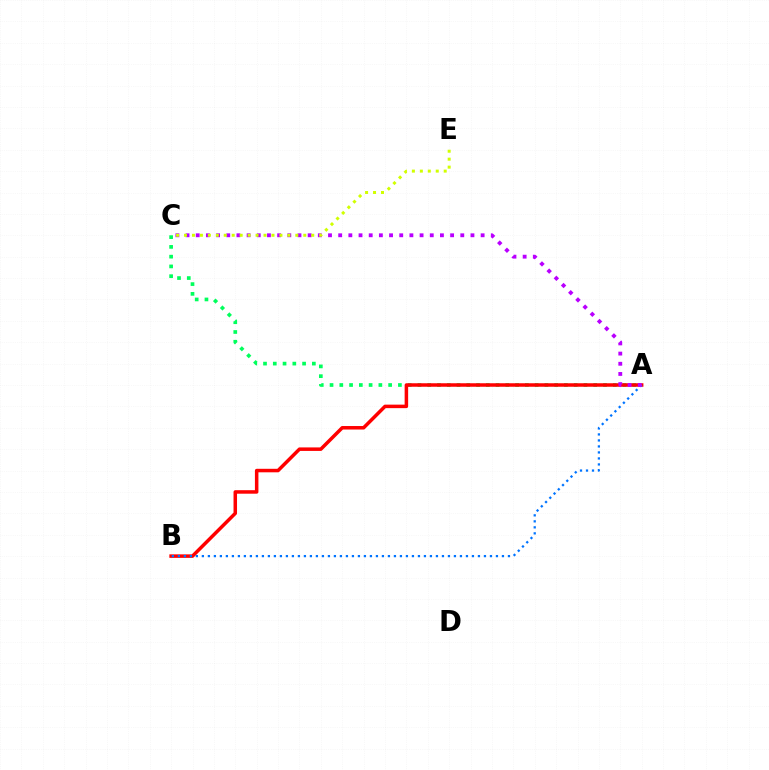{('A', 'C'): [{'color': '#00ff5c', 'line_style': 'dotted', 'thickness': 2.65}, {'color': '#b900ff', 'line_style': 'dotted', 'thickness': 2.76}], ('A', 'B'): [{'color': '#ff0000', 'line_style': 'solid', 'thickness': 2.53}, {'color': '#0074ff', 'line_style': 'dotted', 'thickness': 1.63}], ('C', 'E'): [{'color': '#d1ff00', 'line_style': 'dotted', 'thickness': 2.16}]}